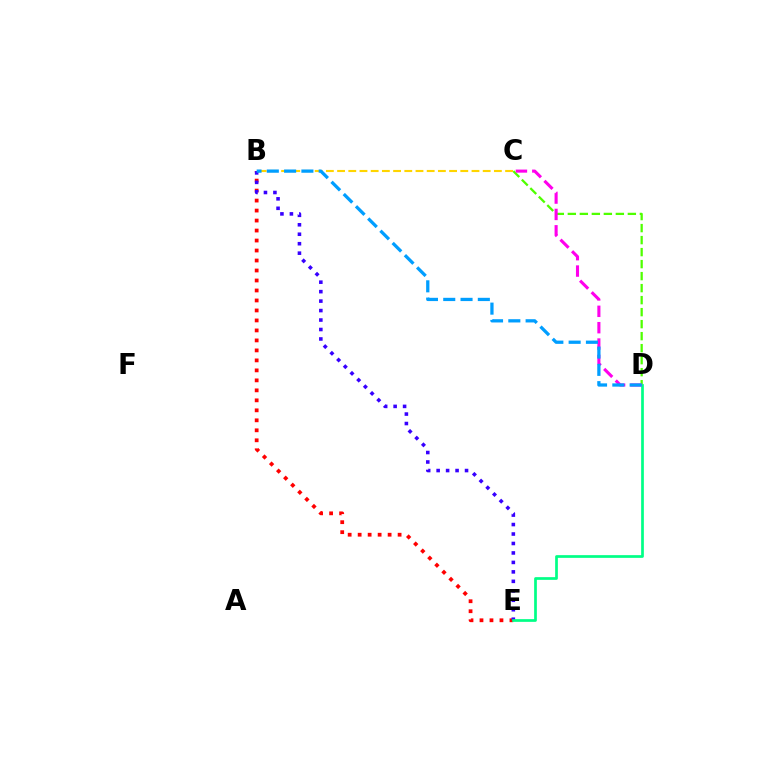{('C', 'D'): [{'color': '#4fff00', 'line_style': 'dashed', 'thickness': 1.63}, {'color': '#ff00ed', 'line_style': 'dashed', 'thickness': 2.22}], ('B', 'E'): [{'color': '#ff0000', 'line_style': 'dotted', 'thickness': 2.71}, {'color': '#3700ff', 'line_style': 'dotted', 'thickness': 2.57}], ('B', 'C'): [{'color': '#ffd500', 'line_style': 'dashed', 'thickness': 1.52}], ('D', 'E'): [{'color': '#00ff86', 'line_style': 'solid', 'thickness': 1.95}], ('B', 'D'): [{'color': '#009eff', 'line_style': 'dashed', 'thickness': 2.35}]}